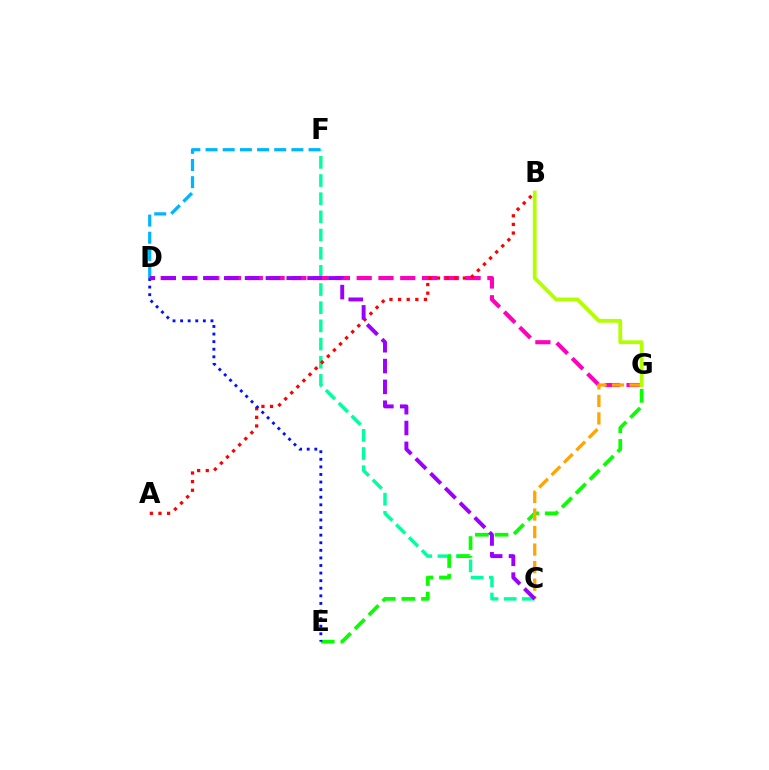{('C', 'F'): [{'color': '#00ff9d', 'line_style': 'dashed', 'thickness': 2.47}], ('E', 'G'): [{'color': '#08ff00', 'line_style': 'dashed', 'thickness': 2.67}], ('D', 'G'): [{'color': '#ff00bd', 'line_style': 'dashed', 'thickness': 2.96}], ('C', 'G'): [{'color': '#ffa500', 'line_style': 'dashed', 'thickness': 2.38}], ('D', 'F'): [{'color': '#00b5ff', 'line_style': 'dashed', 'thickness': 2.33}], ('B', 'G'): [{'color': '#b3ff00', 'line_style': 'solid', 'thickness': 2.74}], ('A', 'B'): [{'color': '#ff0000', 'line_style': 'dotted', 'thickness': 2.34}], ('D', 'E'): [{'color': '#0010ff', 'line_style': 'dotted', 'thickness': 2.06}], ('C', 'D'): [{'color': '#9b00ff', 'line_style': 'dashed', 'thickness': 2.83}]}